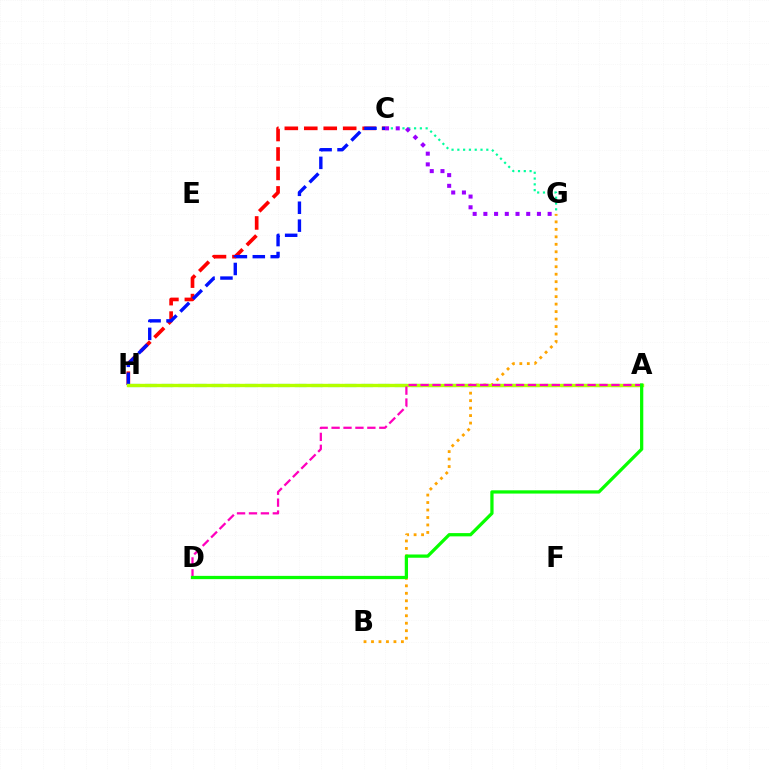{('B', 'G'): [{'color': '#ffa500', 'line_style': 'dotted', 'thickness': 2.03}], ('C', 'H'): [{'color': '#ff0000', 'line_style': 'dashed', 'thickness': 2.64}, {'color': '#0010ff', 'line_style': 'dashed', 'thickness': 2.43}], ('A', 'H'): [{'color': '#00b5ff', 'line_style': 'dashed', 'thickness': 2.26}, {'color': '#b3ff00', 'line_style': 'solid', 'thickness': 2.42}], ('A', 'D'): [{'color': '#ff00bd', 'line_style': 'dashed', 'thickness': 1.62}, {'color': '#08ff00', 'line_style': 'solid', 'thickness': 2.34}], ('C', 'G'): [{'color': '#00ff9d', 'line_style': 'dotted', 'thickness': 1.57}, {'color': '#9b00ff', 'line_style': 'dotted', 'thickness': 2.91}]}